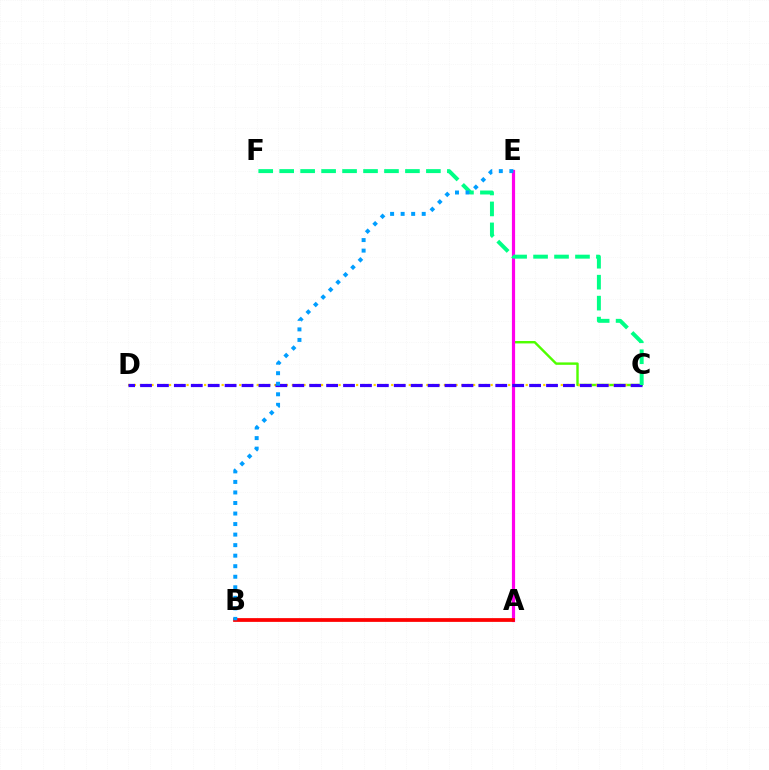{('C', 'E'): [{'color': '#4fff00', 'line_style': 'solid', 'thickness': 1.74}], ('A', 'E'): [{'color': '#ff00ed', 'line_style': 'solid', 'thickness': 2.29}], ('C', 'D'): [{'color': '#ffd500', 'line_style': 'dotted', 'thickness': 1.59}, {'color': '#3700ff', 'line_style': 'dashed', 'thickness': 2.3}], ('A', 'B'): [{'color': '#ff0000', 'line_style': 'solid', 'thickness': 2.7}], ('C', 'F'): [{'color': '#00ff86', 'line_style': 'dashed', 'thickness': 2.85}], ('B', 'E'): [{'color': '#009eff', 'line_style': 'dotted', 'thickness': 2.86}]}